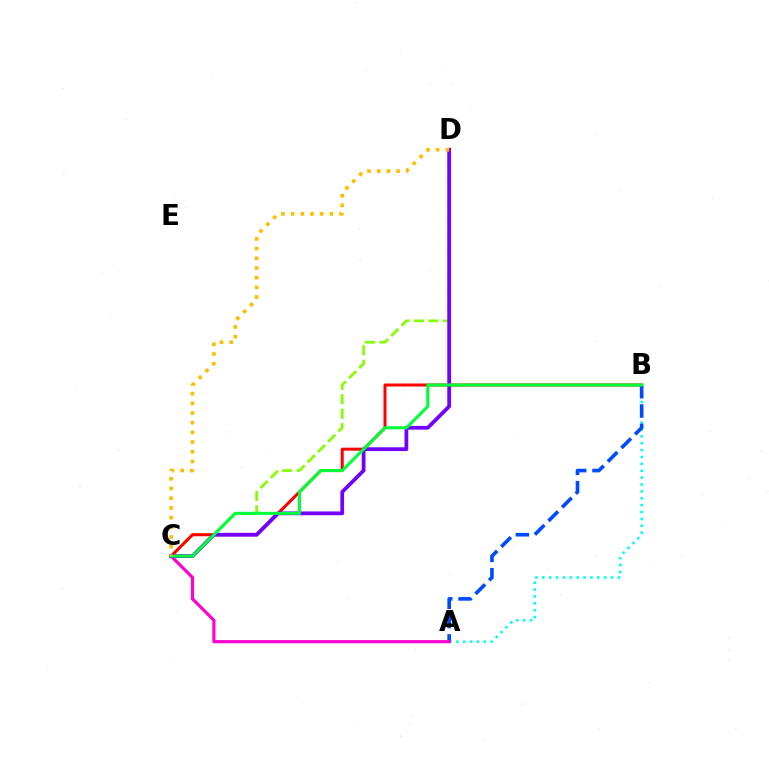{('C', 'D'): [{'color': '#84ff00', 'line_style': 'dashed', 'thickness': 1.96}, {'color': '#7200ff', 'line_style': 'solid', 'thickness': 2.71}, {'color': '#ffbd00', 'line_style': 'dotted', 'thickness': 2.63}], ('A', 'B'): [{'color': '#00fff6', 'line_style': 'dotted', 'thickness': 1.87}, {'color': '#004bff', 'line_style': 'dashed', 'thickness': 2.62}], ('B', 'C'): [{'color': '#ff0000', 'line_style': 'solid', 'thickness': 2.17}, {'color': '#00ff39', 'line_style': 'solid', 'thickness': 2.2}], ('A', 'C'): [{'color': '#ff00cf', 'line_style': 'solid', 'thickness': 2.27}]}